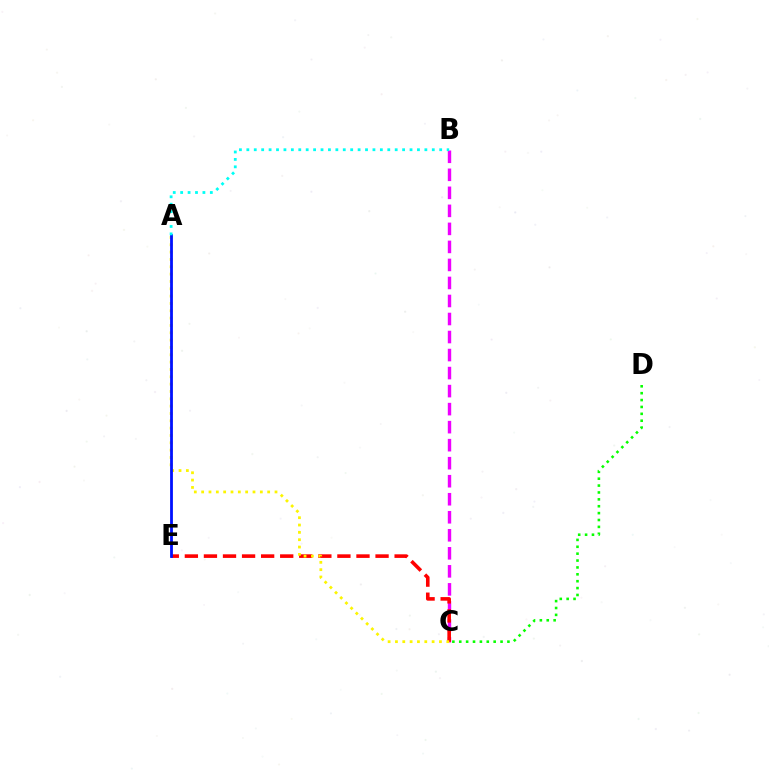{('B', 'C'): [{'color': '#ee00ff', 'line_style': 'dashed', 'thickness': 2.45}], ('C', 'E'): [{'color': '#ff0000', 'line_style': 'dashed', 'thickness': 2.59}], ('A', 'C'): [{'color': '#fcf500', 'line_style': 'dotted', 'thickness': 1.99}], ('A', 'E'): [{'color': '#0010ff', 'line_style': 'solid', 'thickness': 2.02}], ('C', 'D'): [{'color': '#08ff00', 'line_style': 'dotted', 'thickness': 1.87}], ('A', 'B'): [{'color': '#00fff6', 'line_style': 'dotted', 'thickness': 2.02}]}